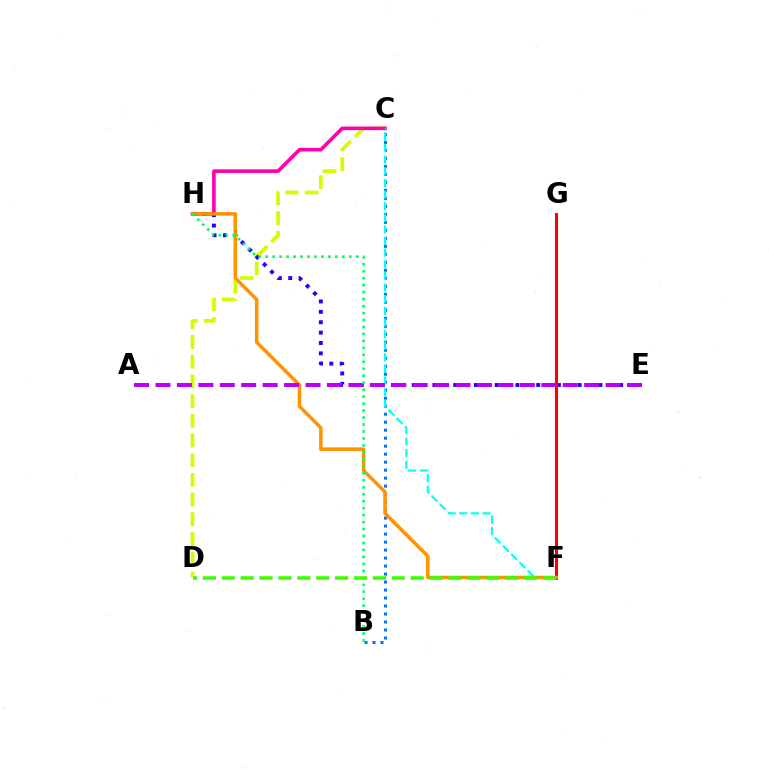{('C', 'D'): [{'color': '#d1ff00', 'line_style': 'dashed', 'thickness': 2.68}], ('C', 'H'): [{'color': '#ff00ac', 'line_style': 'solid', 'thickness': 2.59}], ('B', 'C'): [{'color': '#0074ff', 'line_style': 'dotted', 'thickness': 2.17}], ('E', 'H'): [{'color': '#2500ff', 'line_style': 'dotted', 'thickness': 2.82}], ('F', 'G'): [{'color': '#ff0000', 'line_style': 'solid', 'thickness': 2.21}], ('C', 'F'): [{'color': '#00fff6', 'line_style': 'dashed', 'thickness': 1.58}], ('F', 'H'): [{'color': '#ff9400', 'line_style': 'solid', 'thickness': 2.55}], ('A', 'E'): [{'color': '#b900ff', 'line_style': 'dashed', 'thickness': 2.91}], ('B', 'H'): [{'color': '#00ff5c', 'line_style': 'dotted', 'thickness': 1.89}], ('D', 'F'): [{'color': '#3dff00', 'line_style': 'dashed', 'thickness': 2.57}]}